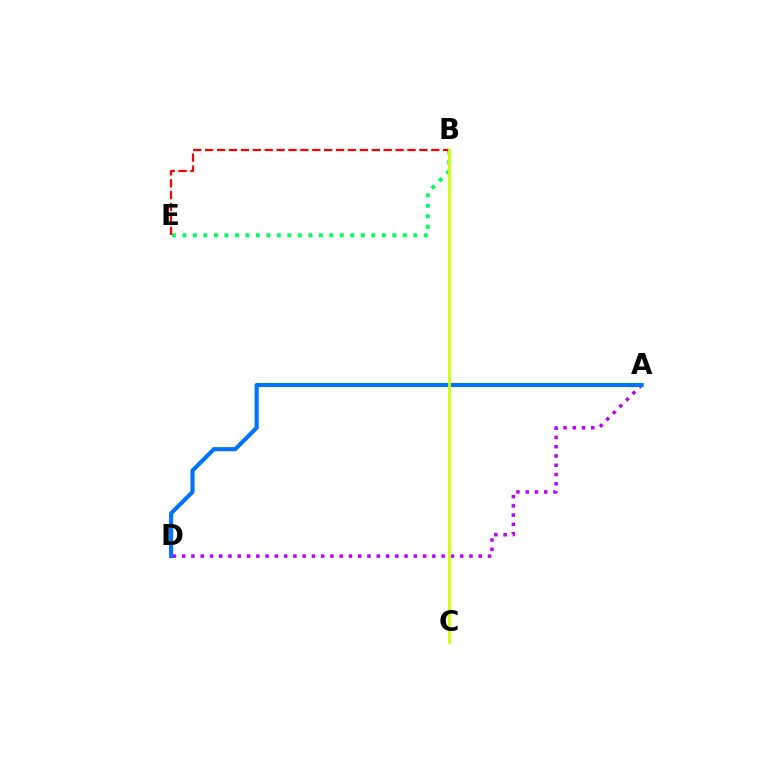{('A', 'D'): [{'color': '#b900ff', 'line_style': 'dotted', 'thickness': 2.52}, {'color': '#0074ff', 'line_style': 'solid', 'thickness': 2.96}], ('B', 'E'): [{'color': '#00ff5c', 'line_style': 'dotted', 'thickness': 2.85}, {'color': '#ff0000', 'line_style': 'dashed', 'thickness': 1.62}], ('B', 'C'): [{'color': '#d1ff00', 'line_style': 'solid', 'thickness': 2.02}]}